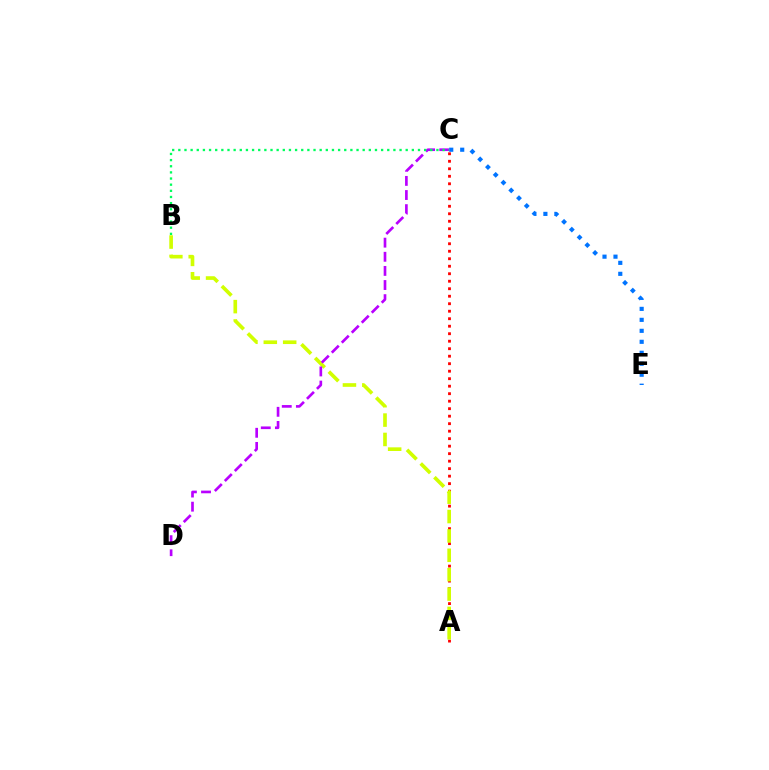{('A', 'C'): [{'color': '#ff0000', 'line_style': 'dotted', 'thickness': 2.04}], ('A', 'B'): [{'color': '#d1ff00', 'line_style': 'dashed', 'thickness': 2.63}], ('C', 'D'): [{'color': '#b900ff', 'line_style': 'dashed', 'thickness': 1.92}], ('C', 'E'): [{'color': '#0074ff', 'line_style': 'dotted', 'thickness': 2.98}], ('B', 'C'): [{'color': '#00ff5c', 'line_style': 'dotted', 'thickness': 1.67}]}